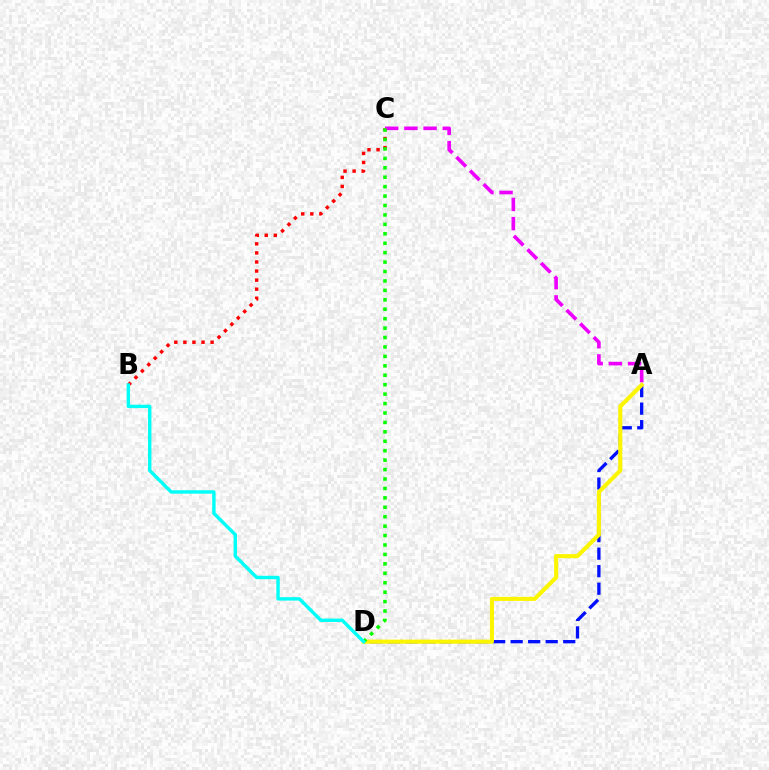{('B', 'C'): [{'color': '#ff0000', 'line_style': 'dotted', 'thickness': 2.46}], ('A', 'C'): [{'color': '#ee00ff', 'line_style': 'dashed', 'thickness': 2.61}], ('A', 'D'): [{'color': '#0010ff', 'line_style': 'dashed', 'thickness': 2.38}, {'color': '#fcf500', 'line_style': 'solid', 'thickness': 2.94}], ('C', 'D'): [{'color': '#08ff00', 'line_style': 'dotted', 'thickness': 2.56}], ('B', 'D'): [{'color': '#00fff6', 'line_style': 'solid', 'thickness': 2.44}]}